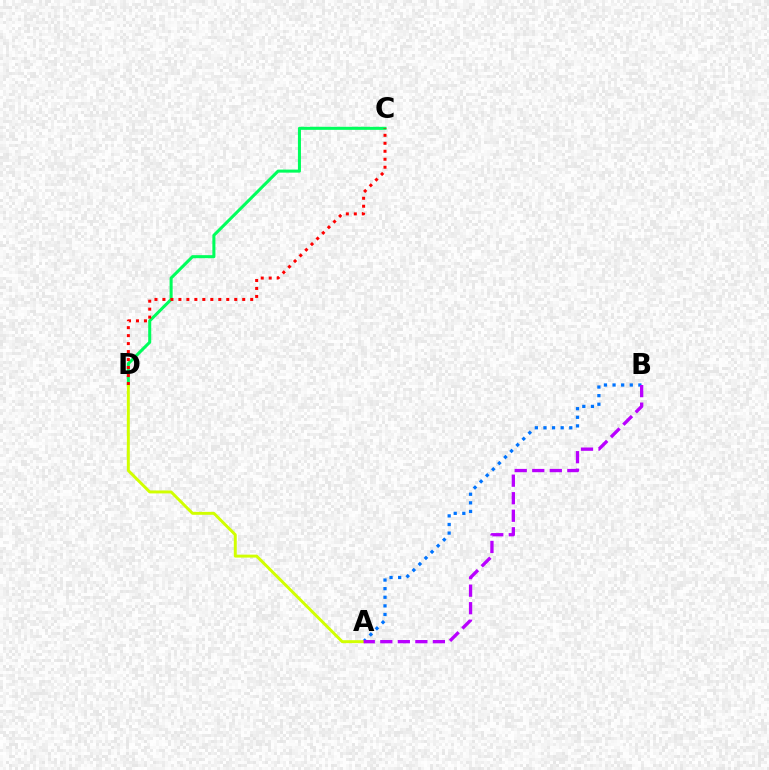{('C', 'D'): [{'color': '#00ff5c', 'line_style': 'solid', 'thickness': 2.19}, {'color': '#ff0000', 'line_style': 'dotted', 'thickness': 2.17}], ('A', 'B'): [{'color': '#0074ff', 'line_style': 'dotted', 'thickness': 2.34}, {'color': '#b900ff', 'line_style': 'dashed', 'thickness': 2.38}], ('A', 'D'): [{'color': '#d1ff00', 'line_style': 'solid', 'thickness': 2.11}]}